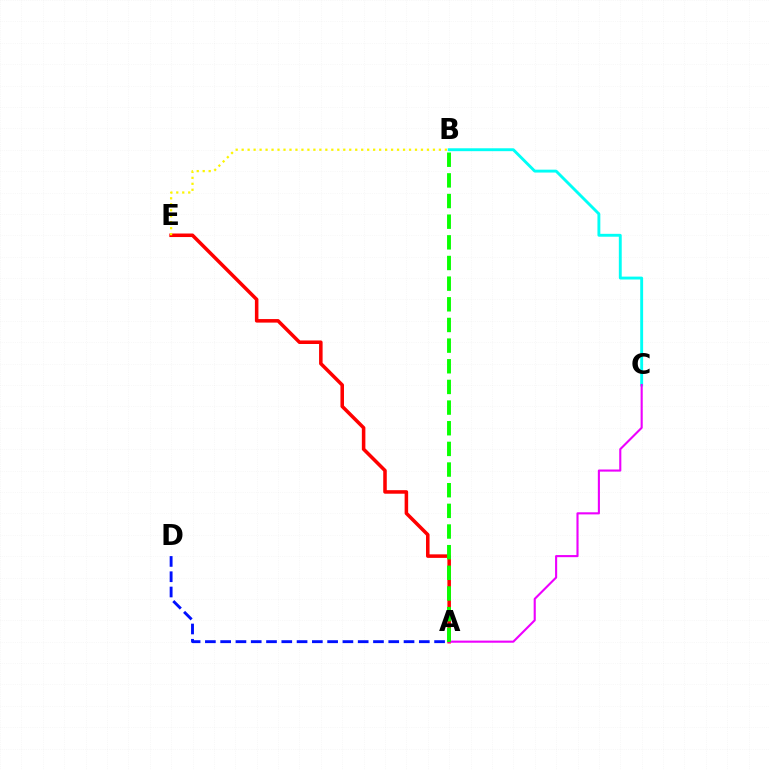{('B', 'C'): [{'color': '#00fff6', 'line_style': 'solid', 'thickness': 2.08}], ('A', 'E'): [{'color': '#ff0000', 'line_style': 'solid', 'thickness': 2.55}], ('A', 'C'): [{'color': '#ee00ff', 'line_style': 'solid', 'thickness': 1.52}], ('A', 'D'): [{'color': '#0010ff', 'line_style': 'dashed', 'thickness': 2.08}], ('A', 'B'): [{'color': '#08ff00', 'line_style': 'dashed', 'thickness': 2.81}], ('B', 'E'): [{'color': '#fcf500', 'line_style': 'dotted', 'thickness': 1.62}]}